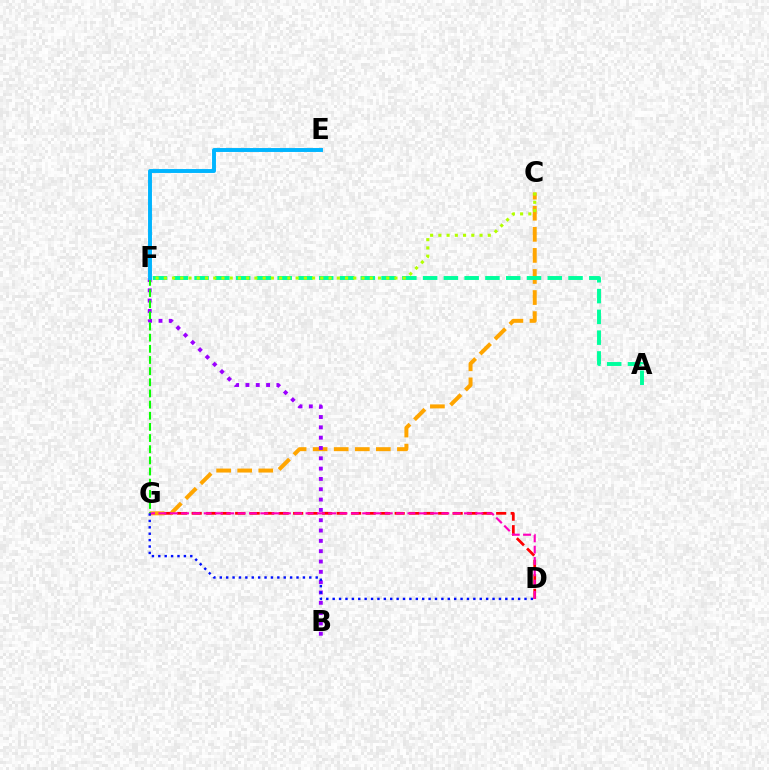{('D', 'G'): [{'color': '#ff0000', 'line_style': 'dashed', 'thickness': 1.97}, {'color': '#ff00bd', 'line_style': 'dashed', 'thickness': 1.54}, {'color': '#0010ff', 'line_style': 'dotted', 'thickness': 1.74}], ('C', 'G'): [{'color': '#ffa500', 'line_style': 'dashed', 'thickness': 2.86}], ('B', 'F'): [{'color': '#9b00ff', 'line_style': 'dotted', 'thickness': 2.8}], ('A', 'F'): [{'color': '#00ff9d', 'line_style': 'dashed', 'thickness': 2.82}], ('C', 'F'): [{'color': '#b3ff00', 'line_style': 'dotted', 'thickness': 2.24}], ('F', 'G'): [{'color': '#08ff00', 'line_style': 'dashed', 'thickness': 1.52}], ('E', 'F'): [{'color': '#00b5ff', 'line_style': 'solid', 'thickness': 2.82}]}